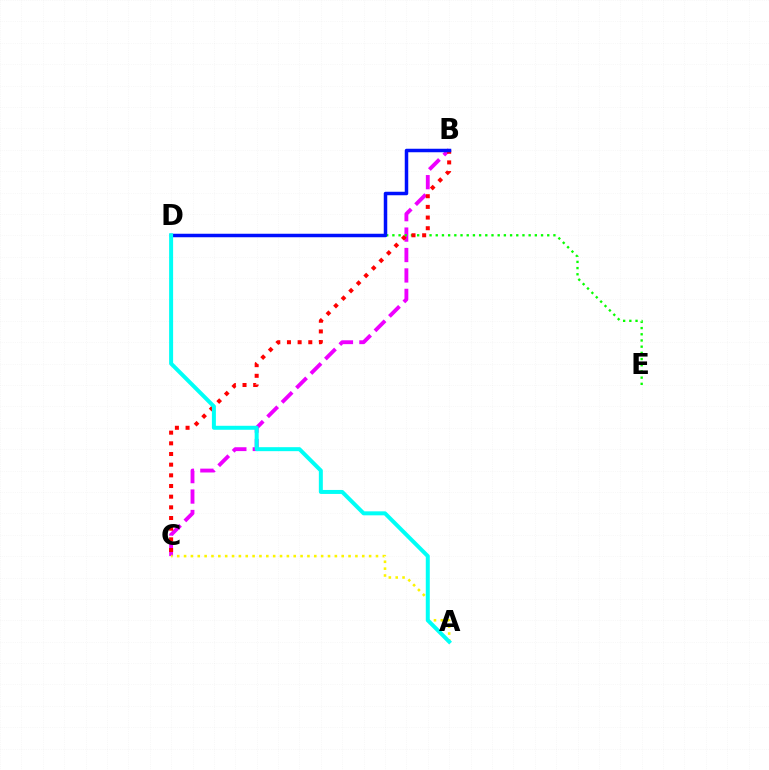{('B', 'C'): [{'color': '#ee00ff', 'line_style': 'dashed', 'thickness': 2.78}, {'color': '#ff0000', 'line_style': 'dotted', 'thickness': 2.9}], ('D', 'E'): [{'color': '#08ff00', 'line_style': 'dotted', 'thickness': 1.68}], ('A', 'C'): [{'color': '#fcf500', 'line_style': 'dotted', 'thickness': 1.86}], ('B', 'D'): [{'color': '#0010ff', 'line_style': 'solid', 'thickness': 2.52}], ('A', 'D'): [{'color': '#00fff6', 'line_style': 'solid', 'thickness': 2.87}]}